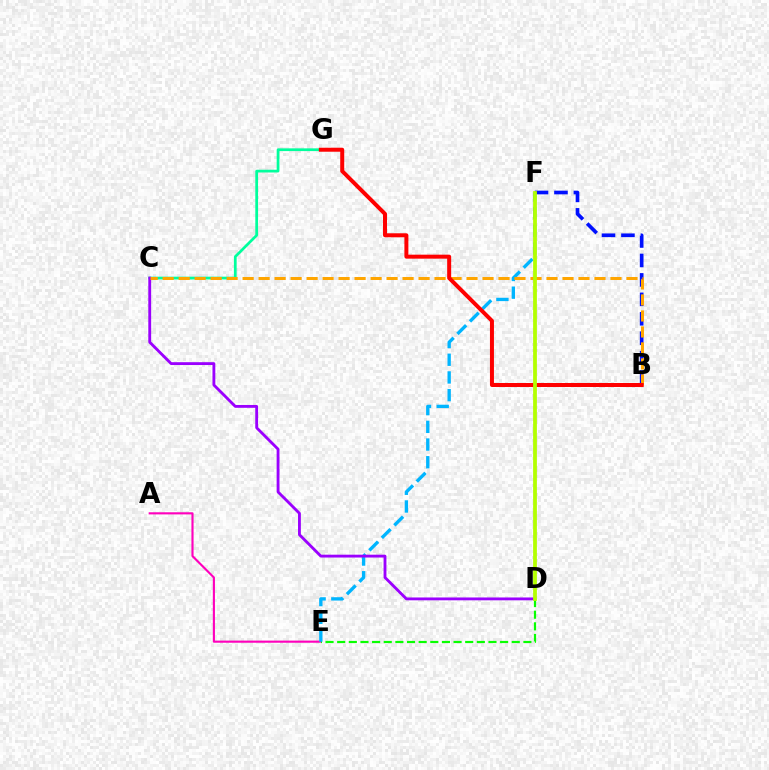{('A', 'E'): [{'color': '#ff00bd', 'line_style': 'solid', 'thickness': 1.53}], ('C', 'G'): [{'color': '#00ff9d', 'line_style': 'solid', 'thickness': 1.97}], ('D', 'E'): [{'color': '#08ff00', 'line_style': 'dashed', 'thickness': 1.58}], ('B', 'F'): [{'color': '#0010ff', 'line_style': 'dashed', 'thickness': 2.64}], ('E', 'F'): [{'color': '#00b5ff', 'line_style': 'dashed', 'thickness': 2.4}], ('C', 'D'): [{'color': '#9b00ff', 'line_style': 'solid', 'thickness': 2.05}], ('B', 'C'): [{'color': '#ffa500', 'line_style': 'dashed', 'thickness': 2.17}], ('B', 'G'): [{'color': '#ff0000', 'line_style': 'solid', 'thickness': 2.87}], ('D', 'F'): [{'color': '#b3ff00', 'line_style': 'solid', 'thickness': 2.72}]}